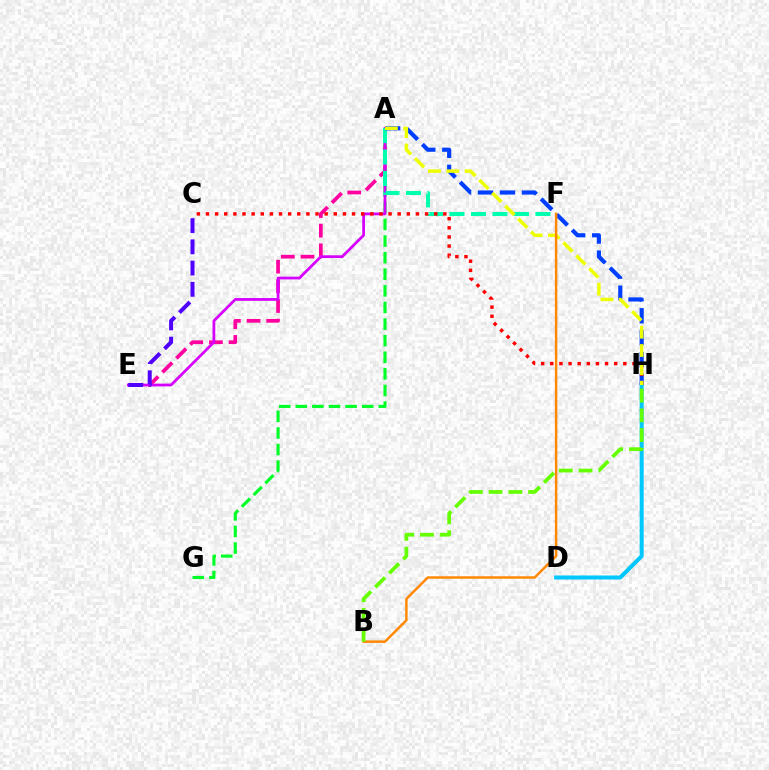{('A', 'E'): [{'color': '#ff00a0', 'line_style': 'dashed', 'thickness': 2.67}, {'color': '#d600ff', 'line_style': 'solid', 'thickness': 1.99}], ('A', 'G'): [{'color': '#00ff27', 'line_style': 'dashed', 'thickness': 2.26}], ('D', 'H'): [{'color': '#00c7ff', 'line_style': 'solid', 'thickness': 2.89}], ('A', 'F'): [{'color': '#00ffaf', 'line_style': 'dashed', 'thickness': 2.92}], ('A', 'H'): [{'color': '#003fff', 'line_style': 'dashed', 'thickness': 2.99}, {'color': '#eeff00', 'line_style': 'dashed', 'thickness': 2.49}], ('C', 'H'): [{'color': '#ff0000', 'line_style': 'dotted', 'thickness': 2.48}], ('B', 'F'): [{'color': '#ff8800', 'line_style': 'solid', 'thickness': 1.78}], ('C', 'E'): [{'color': '#4f00ff', 'line_style': 'dashed', 'thickness': 2.88}], ('B', 'H'): [{'color': '#66ff00', 'line_style': 'dashed', 'thickness': 2.69}]}